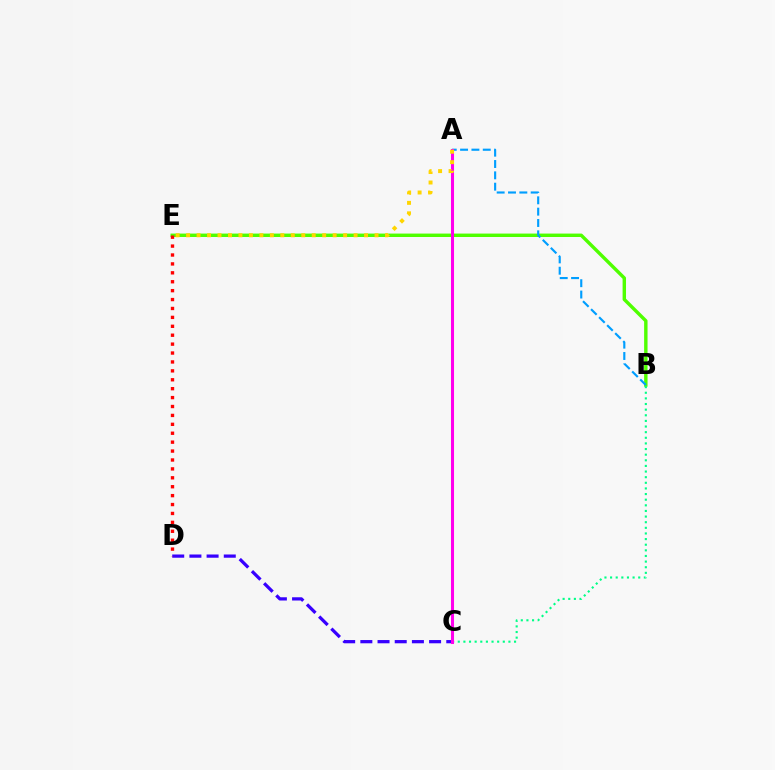{('C', 'D'): [{'color': '#3700ff', 'line_style': 'dashed', 'thickness': 2.33}], ('B', 'E'): [{'color': '#4fff00', 'line_style': 'solid', 'thickness': 2.46}], ('A', 'B'): [{'color': '#009eff', 'line_style': 'dashed', 'thickness': 1.54}], ('B', 'C'): [{'color': '#00ff86', 'line_style': 'dotted', 'thickness': 1.53}], ('D', 'E'): [{'color': '#ff0000', 'line_style': 'dotted', 'thickness': 2.42}], ('A', 'C'): [{'color': '#ff00ed', 'line_style': 'solid', 'thickness': 2.19}], ('A', 'E'): [{'color': '#ffd500', 'line_style': 'dotted', 'thickness': 2.84}]}